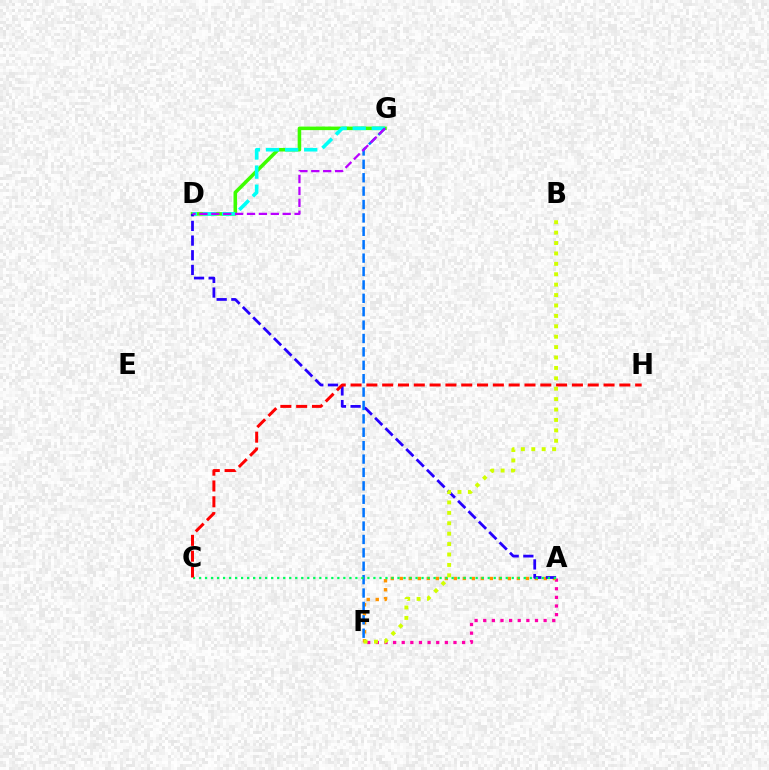{('A', 'F'): [{'color': '#ff00ac', 'line_style': 'dotted', 'thickness': 2.34}, {'color': '#ff9400', 'line_style': 'dotted', 'thickness': 2.45}], ('D', 'G'): [{'color': '#3dff00', 'line_style': 'solid', 'thickness': 2.56}, {'color': '#00fff6', 'line_style': 'dashed', 'thickness': 2.6}, {'color': '#b900ff', 'line_style': 'dashed', 'thickness': 1.62}], ('A', 'D'): [{'color': '#2500ff', 'line_style': 'dashed', 'thickness': 1.99}], ('F', 'G'): [{'color': '#0074ff', 'line_style': 'dashed', 'thickness': 1.82}], ('A', 'C'): [{'color': '#00ff5c', 'line_style': 'dotted', 'thickness': 1.63}], ('C', 'H'): [{'color': '#ff0000', 'line_style': 'dashed', 'thickness': 2.15}], ('B', 'F'): [{'color': '#d1ff00', 'line_style': 'dotted', 'thickness': 2.83}]}